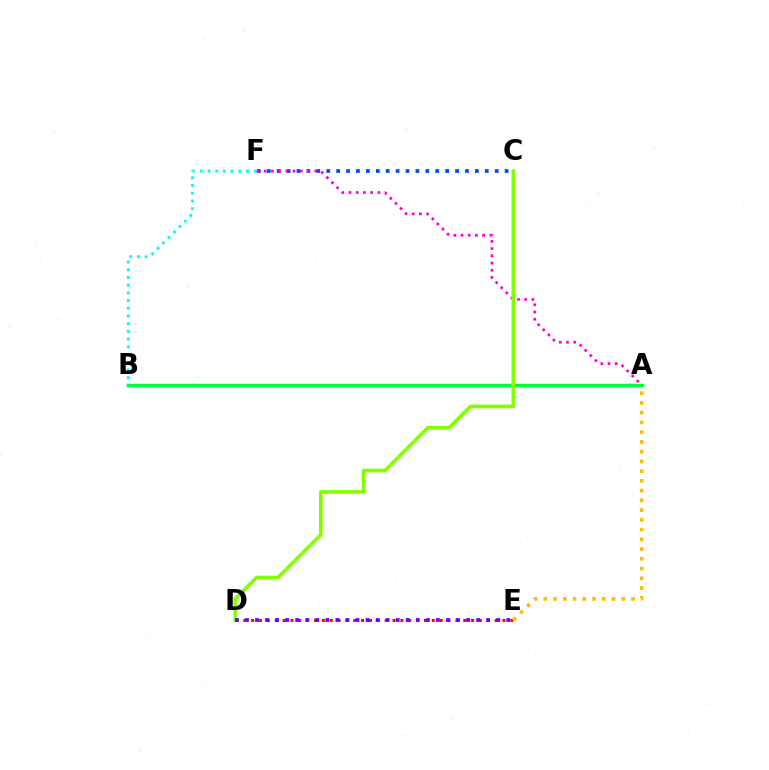{('D', 'E'): [{'color': '#ff0000', 'line_style': 'dotted', 'thickness': 2.13}, {'color': '#7200ff', 'line_style': 'dotted', 'thickness': 2.73}], ('C', 'F'): [{'color': '#004bff', 'line_style': 'dotted', 'thickness': 2.69}], ('A', 'E'): [{'color': '#ffbd00', 'line_style': 'dotted', 'thickness': 2.65}], ('B', 'F'): [{'color': '#00fff6', 'line_style': 'dotted', 'thickness': 2.09}], ('A', 'F'): [{'color': '#ff00cf', 'line_style': 'dotted', 'thickness': 1.96}], ('A', 'B'): [{'color': '#00ff39', 'line_style': 'solid', 'thickness': 2.51}], ('C', 'D'): [{'color': '#84ff00', 'line_style': 'solid', 'thickness': 2.65}]}